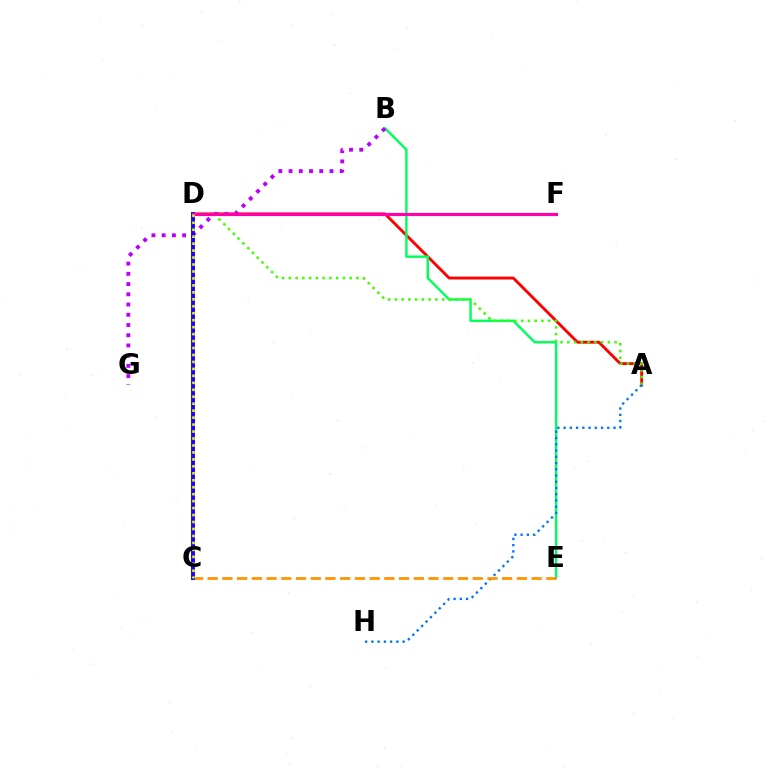{('A', 'D'): [{'color': '#ff0000', 'line_style': 'solid', 'thickness': 2.07}, {'color': '#3dff00', 'line_style': 'dotted', 'thickness': 1.84}], ('B', 'E'): [{'color': '#00ff5c', 'line_style': 'solid', 'thickness': 1.75}], ('C', 'D'): [{'color': '#00fff6', 'line_style': 'solid', 'thickness': 2.84}, {'color': '#2500ff', 'line_style': 'solid', 'thickness': 2.83}, {'color': '#d1ff00', 'line_style': 'dotted', 'thickness': 1.89}], ('B', 'G'): [{'color': '#b900ff', 'line_style': 'dotted', 'thickness': 2.78}], ('A', 'H'): [{'color': '#0074ff', 'line_style': 'dotted', 'thickness': 1.7}], ('C', 'E'): [{'color': '#ff9400', 'line_style': 'dashed', 'thickness': 2.0}], ('D', 'F'): [{'color': '#ff00ac', 'line_style': 'solid', 'thickness': 2.26}]}